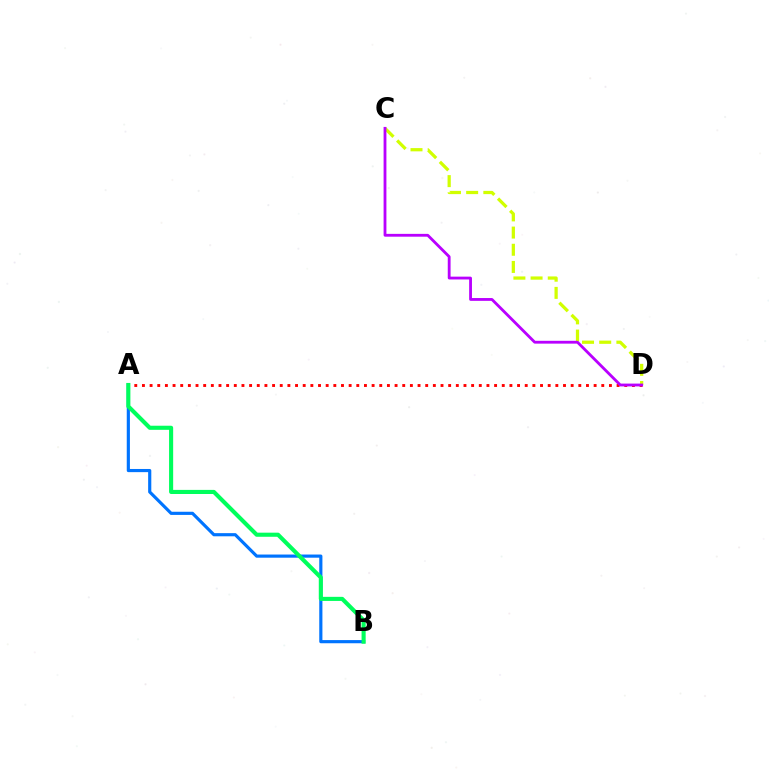{('A', 'B'): [{'color': '#0074ff', 'line_style': 'solid', 'thickness': 2.28}, {'color': '#00ff5c', 'line_style': 'solid', 'thickness': 2.95}], ('A', 'D'): [{'color': '#ff0000', 'line_style': 'dotted', 'thickness': 2.08}], ('C', 'D'): [{'color': '#d1ff00', 'line_style': 'dashed', 'thickness': 2.33}, {'color': '#b900ff', 'line_style': 'solid', 'thickness': 2.03}]}